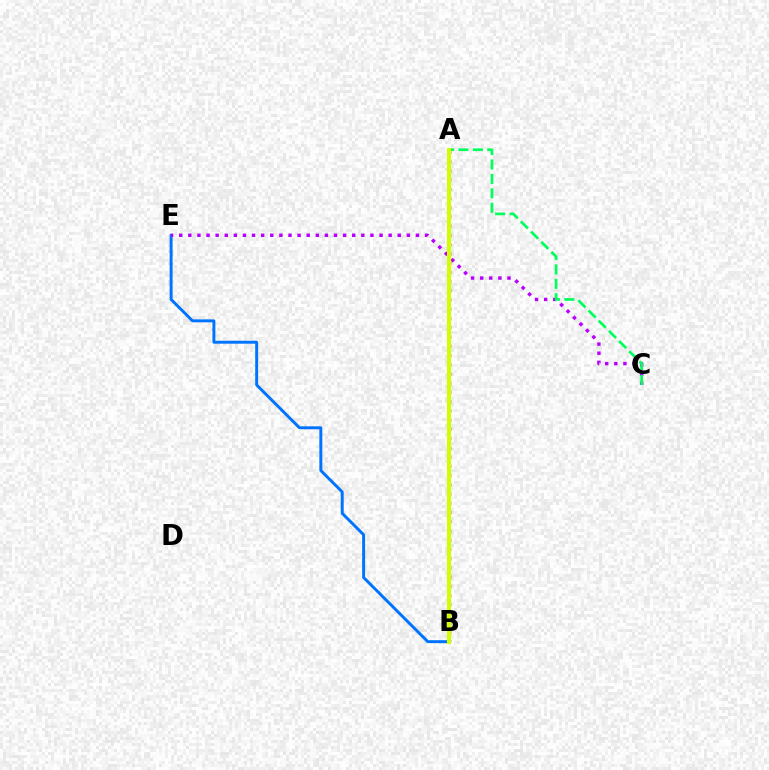{('A', 'B'): [{'color': '#ff0000', 'line_style': 'dotted', 'thickness': 2.51}, {'color': '#d1ff00', 'line_style': 'solid', 'thickness': 2.93}], ('B', 'E'): [{'color': '#0074ff', 'line_style': 'solid', 'thickness': 2.13}], ('C', 'E'): [{'color': '#b900ff', 'line_style': 'dotted', 'thickness': 2.47}], ('A', 'C'): [{'color': '#00ff5c', 'line_style': 'dashed', 'thickness': 1.96}]}